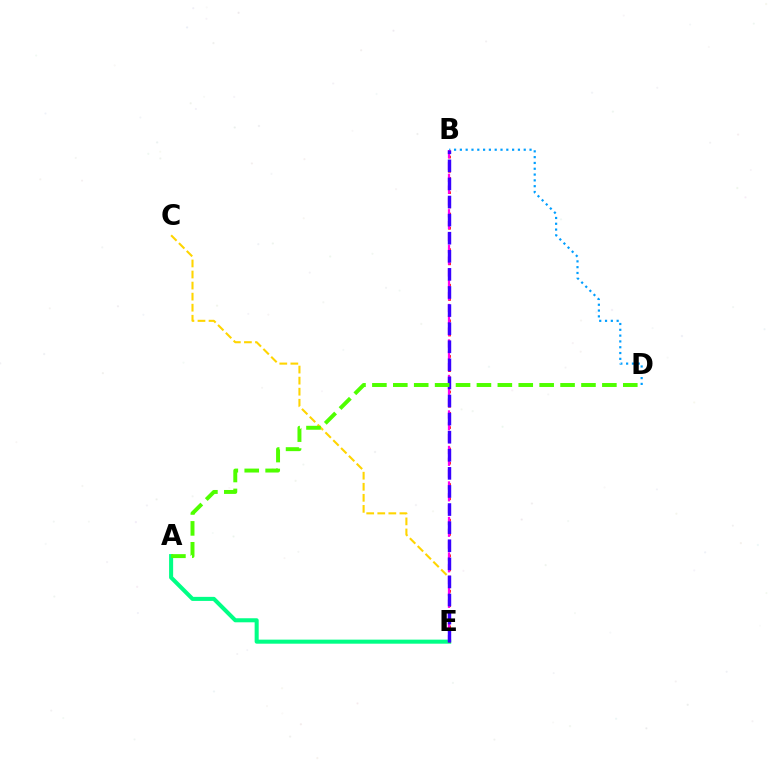{('B', 'D'): [{'color': '#009eff', 'line_style': 'dotted', 'thickness': 1.58}], ('C', 'E'): [{'color': '#ffd500', 'line_style': 'dashed', 'thickness': 1.5}], ('A', 'E'): [{'color': '#00ff86', 'line_style': 'solid', 'thickness': 2.92}], ('B', 'E'): [{'color': '#ff0000', 'line_style': 'dotted', 'thickness': 1.93}, {'color': '#ff00ed', 'line_style': 'dashed', 'thickness': 1.61}, {'color': '#3700ff', 'line_style': 'dashed', 'thickness': 2.46}], ('A', 'D'): [{'color': '#4fff00', 'line_style': 'dashed', 'thickness': 2.84}]}